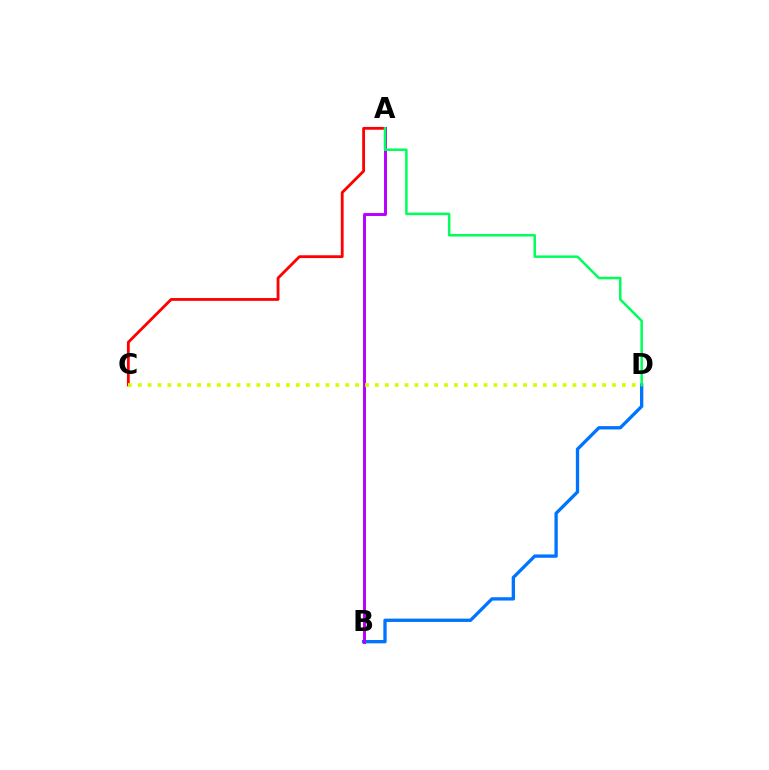{('B', 'D'): [{'color': '#0074ff', 'line_style': 'solid', 'thickness': 2.38}], ('A', 'B'): [{'color': '#b900ff', 'line_style': 'solid', 'thickness': 2.13}], ('A', 'C'): [{'color': '#ff0000', 'line_style': 'solid', 'thickness': 2.02}], ('C', 'D'): [{'color': '#d1ff00', 'line_style': 'dotted', 'thickness': 2.68}], ('A', 'D'): [{'color': '#00ff5c', 'line_style': 'solid', 'thickness': 1.82}]}